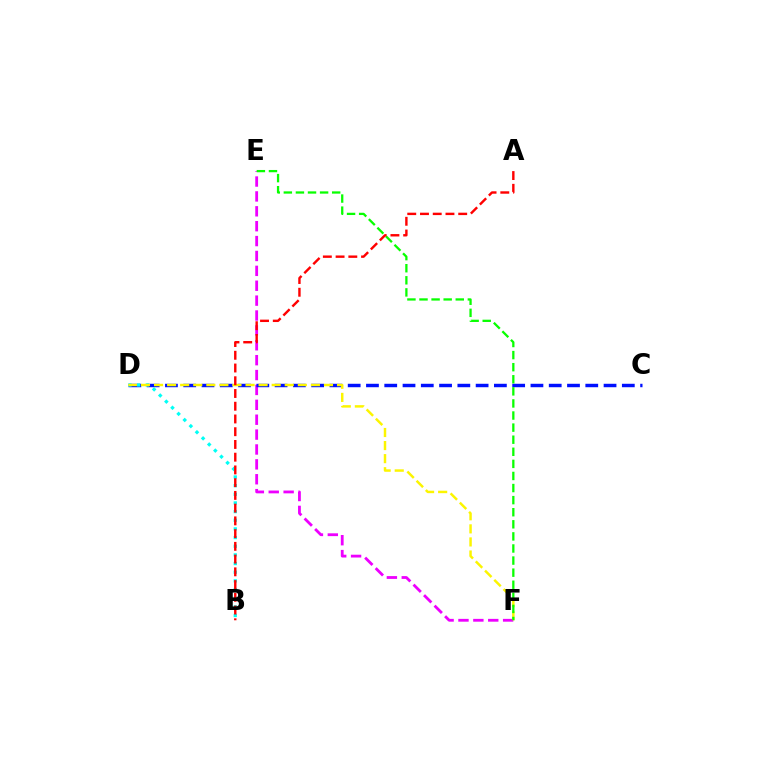{('E', 'F'): [{'color': '#ee00ff', 'line_style': 'dashed', 'thickness': 2.02}, {'color': '#08ff00', 'line_style': 'dashed', 'thickness': 1.64}], ('C', 'D'): [{'color': '#0010ff', 'line_style': 'dashed', 'thickness': 2.48}], ('B', 'D'): [{'color': '#00fff6', 'line_style': 'dotted', 'thickness': 2.35}], ('D', 'F'): [{'color': '#fcf500', 'line_style': 'dashed', 'thickness': 1.78}], ('A', 'B'): [{'color': '#ff0000', 'line_style': 'dashed', 'thickness': 1.73}]}